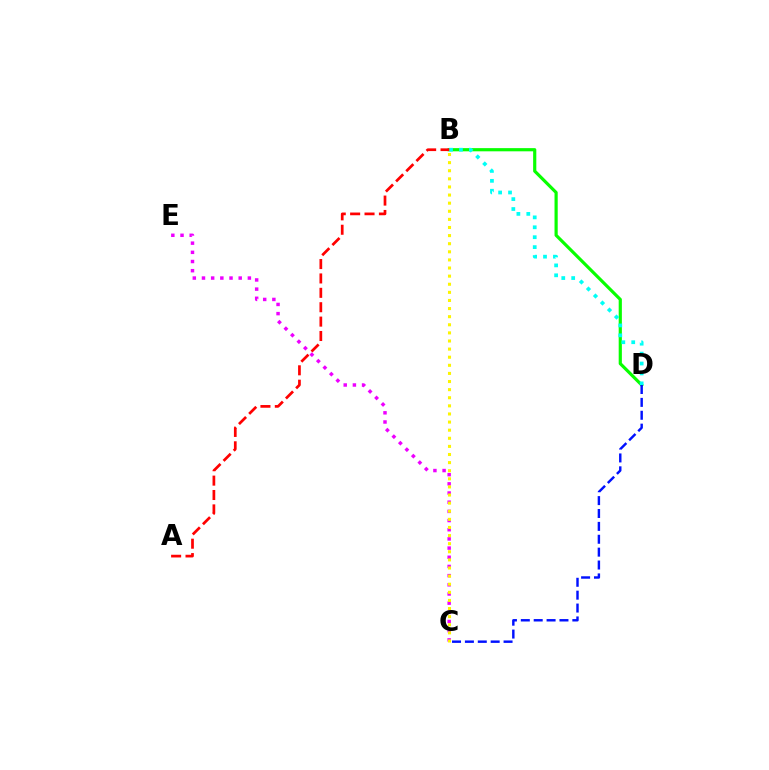{('C', 'E'): [{'color': '#ee00ff', 'line_style': 'dotted', 'thickness': 2.49}], ('B', 'D'): [{'color': '#08ff00', 'line_style': 'solid', 'thickness': 2.29}, {'color': '#00fff6', 'line_style': 'dotted', 'thickness': 2.69}], ('C', 'D'): [{'color': '#0010ff', 'line_style': 'dashed', 'thickness': 1.75}], ('B', 'C'): [{'color': '#fcf500', 'line_style': 'dotted', 'thickness': 2.2}], ('A', 'B'): [{'color': '#ff0000', 'line_style': 'dashed', 'thickness': 1.95}]}